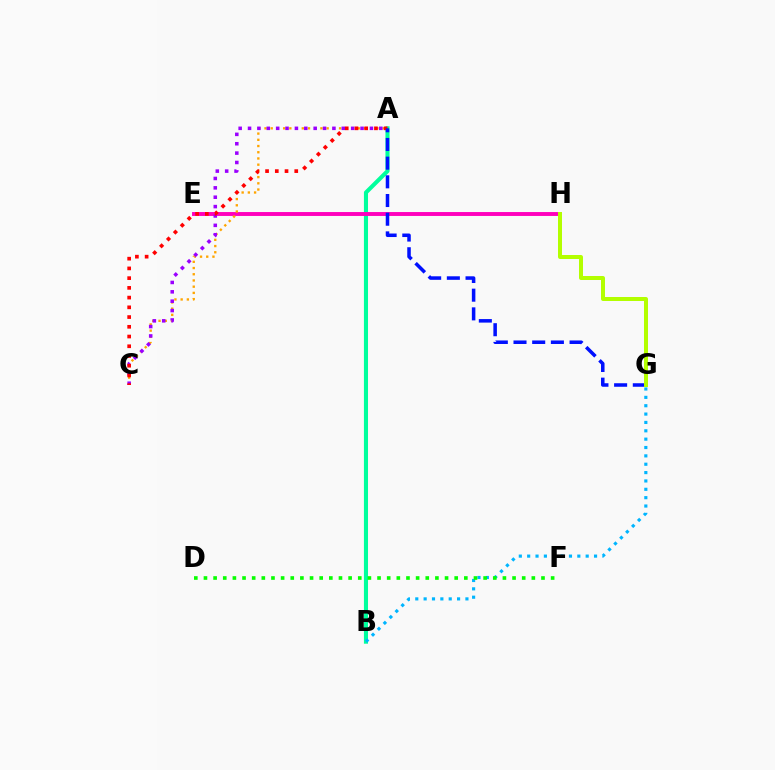{('A', 'B'): [{'color': '#00ff9d', 'line_style': 'solid', 'thickness': 2.94}], ('E', 'H'): [{'color': '#ff00bd', 'line_style': 'solid', 'thickness': 2.81}], ('A', 'C'): [{'color': '#ffa500', 'line_style': 'dotted', 'thickness': 1.69}, {'color': '#9b00ff', 'line_style': 'dotted', 'thickness': 2.55}, {'color': '#ff0000', 'line_style': 'dotted', 'thickness': 2.64}], ('B', 'G'): [{'color': '#00b5ff', 'line_style': 'dotted', 'thickness': 2.27}], ('A', 'G'): [{'color': '#0010ff', 'line_style': 'dashed', 'thickness': 2.54}], ('D', 'F'): [{'color': '#08ff00', 'line_style': 'dotted', 'thickness': 2.62}], ('G', 'H'): [{'color': '#b3ff00', 'line_style': 'solid', 'thickness': 2.87}]}